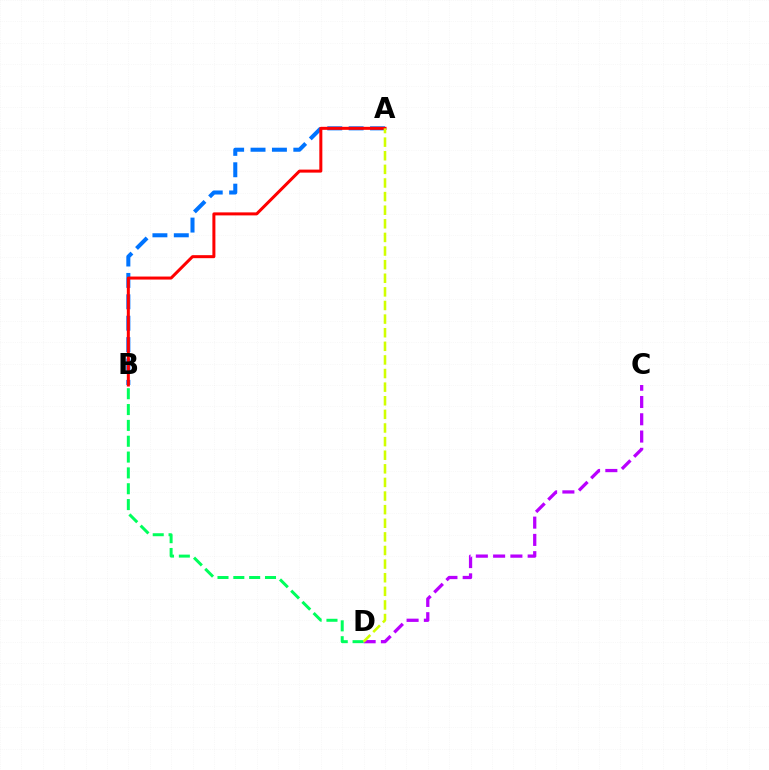{('C', 'D'): [{'color': '#b900ff', 'line_style': 'dashed', 'thickness': 2.35}], ('A', 'B'): [{'color': '#0074ff', 'line_style': 'dashed', 'thickness': 2.91}, {'color': '#ff0000', 'line_style': 'solid', 'thickness': 2.17}], ('B', 'D'): [{'color': '#00ff5c', 'line_style': 'dashed', 'thickness': 2.15}], ('A', 'D'): [{'color': '#d1ff00', 'line_style': 'dashed', 'thickness': 1.85}]}